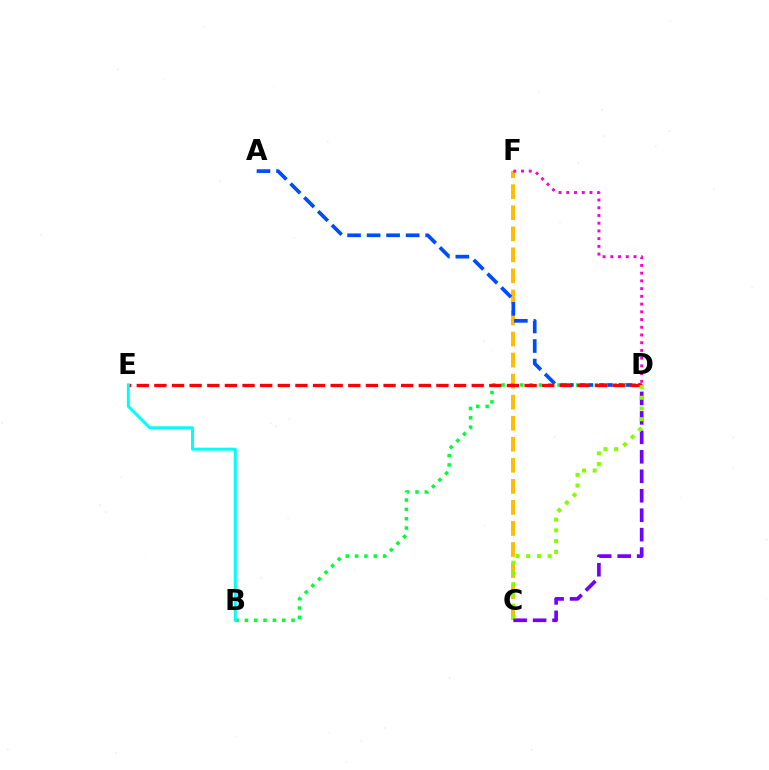{('C', 'F'): [{'color': '#ffbd00', 'line_style': 'dashed', 'thickness': 2.86}], ('A', 'D'): [{'color': '#004bff', 'line_style': 'dashed', 'thickness': 2.65}], ('B', 'D'): [{'color': '#00ff39', 'line_style': 'dotted', 'thickness': 2.54}], ('C', 'D'): [{'color': '#7200ff', 'line_style': 'dashed', 'thickness': 2.64}, {'color': '#84ff00', 'line_style': 'dotted', 'thickness': 2.92}], ('D', 'E'): [{'color': '#ff0000', 'line_style': 'dashed', 'thickness': 2.39}], ('B', 'E'): [{'color': '#00fff6', 'line_style': 'solid', 'thickness': 2.17}], ('D', 'F'): [{'color': '#ff00cf', 'line_style': 'dotted', 'thickness': 2.1}]}